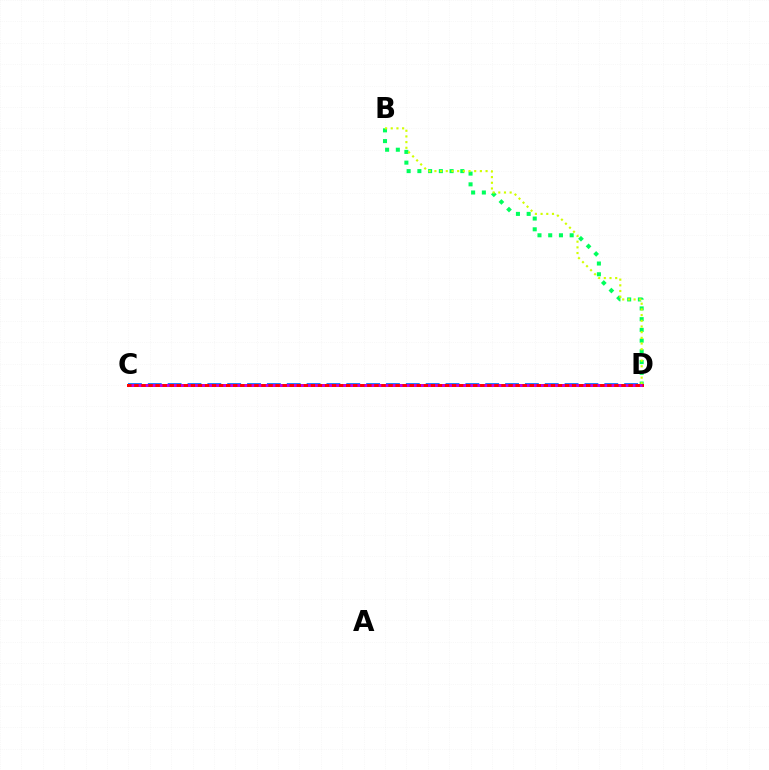{('C', 'D'): [{'color': '#0074ff', 'line_style': 'dashed', 'thickness': 2.7}, {'color': '#ff0000', 'line_style': 'solid', 'thickness': 2.14}, {'color': '#b900ff', 'line_style': 'dotted', 'thickness': 1.92}], ('B', 'D'): [{'color': '#00ff5c', 'line_style': 'dotted', 'thickness': 2.92}, {'color': '#d1ff00', 'line_style': 'dotted', 'thickness': 1.54}]}